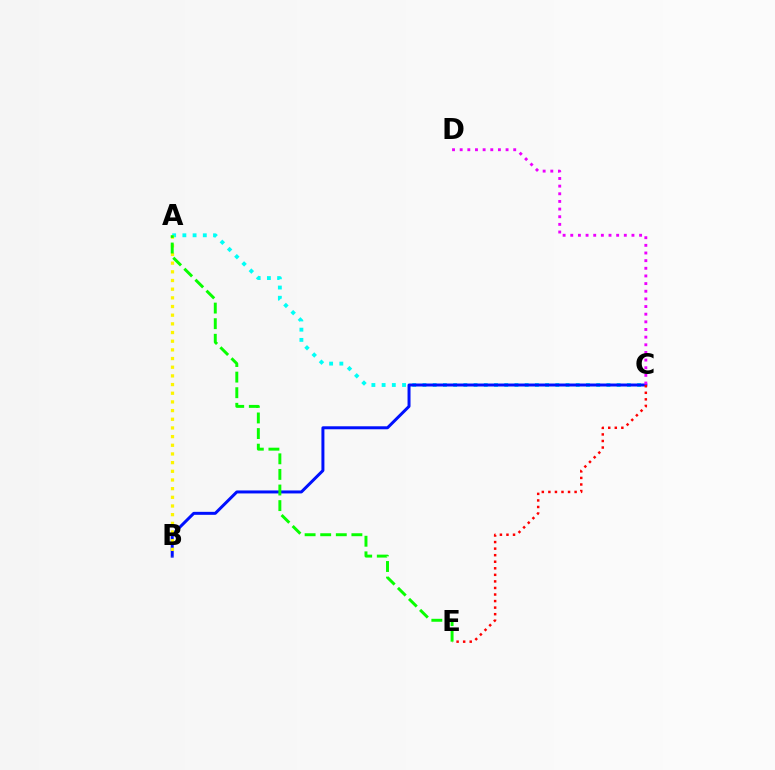{('A', 'C'): [{'color': '#00fff6', 'line_style': 'dotted', 'thickness': 2.78}], ('B', 'C'): [{'color': '#0010ff', 'line_style': 'solid', 'thickness': 2.15}], ('C', 'E'): [{'color': '#ff0000', 'line_style': 'dotted', 'thickness': 1.78}], ('C', 'D'): [{'color': '#ee00ff', 'line_style': 'dotted', 'thickness': 2.08}], ('A', 'B'): [{'color': '#fcf500', 'line_style': 'dotted', 'thickness': 2.36}], ('A', 'E'): [{'color': '#08ff00', 'line_style': 'dashed', 'thickness': 2.12}]}